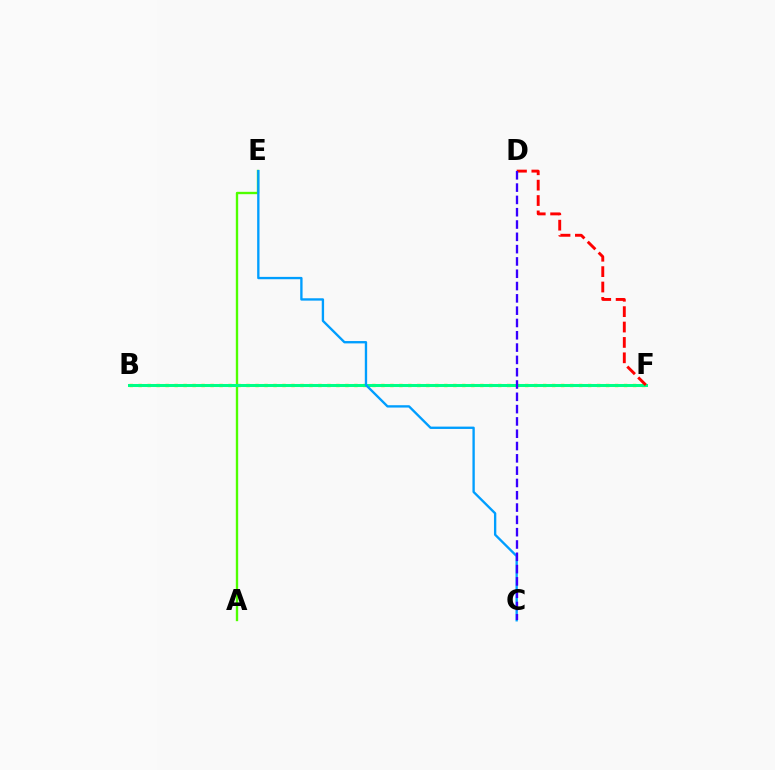{('B', 'F'): [{'color': '#ffd500', 'line_style': 'dotted', 'thickness': 2.44}, {'color': '#ff00ed', 'line_style': 'dotted', 'thickness': 1.98}, {'color': '#00ff86', 'line_style': 'solid', 'thickness': 2.18}], ('A', 'E'): [{'color': '#4fff00', 'line_style': 'solid', 'thickness': 1.7}], ('C', 'E'): [{'color': '#009eff', 'line_style': 'solid', 'thickness': 1.69}], ('D', 'F'): [{'color': '#ff0000', 'line_style': 'dashed', 'thickness': 2.09}], ('C', 'D'): [{'color': '#3700ff', 'line_style': 'dashed', 'thickness': 1.67}]}